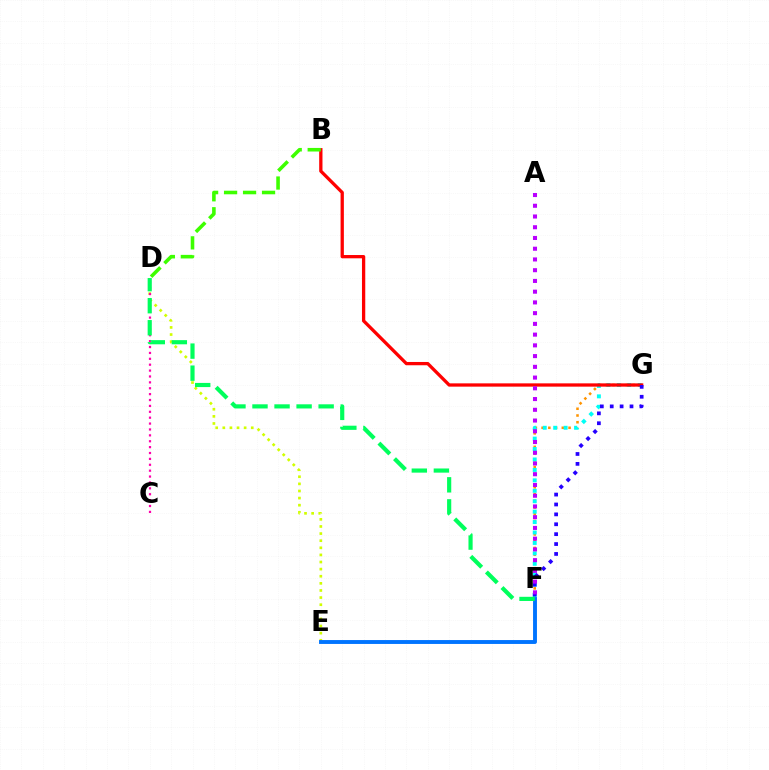{('F', 'G'): [{'color': '#ff9400', 'line_style': 'dotted', 'thickness': 1.83}, {'color': '#00fff6', 'line_style': 'dotted', 'thickness': 2.83}, {'color': '#2500ff', 'line_style': 'dotted', 'thickness': 2.69}], ('D', 'E'): [{'color': '#d1ff00', 'line_style': 'dotted', 'thickness': 1.93}], ('B', 'G'): [{'color': '#ff0000', 'line_style': 'solid', 'thickness': 2.37}], ('C', 'D'): [{'color': '#ff00ac', 'line_style': 'dotted', 'thickness': 1.6}], ('B', 'D'): [{'color': '#3dff00', 'line_style': 'dashed', 'thickness': 2.58}], ('A', 'F'): [{'color': '#b900ff', 'line_style': 'dotted', 'thickness': 2.92}], ('E', 'F'): [{'color': '#0074ff', 'line_style': 'solid', 'thickness': 2.8}], ('D', 'F'): [{'color': '#00ff5c', 'line_style': 'dashed', 'thickness': 3.0}]}